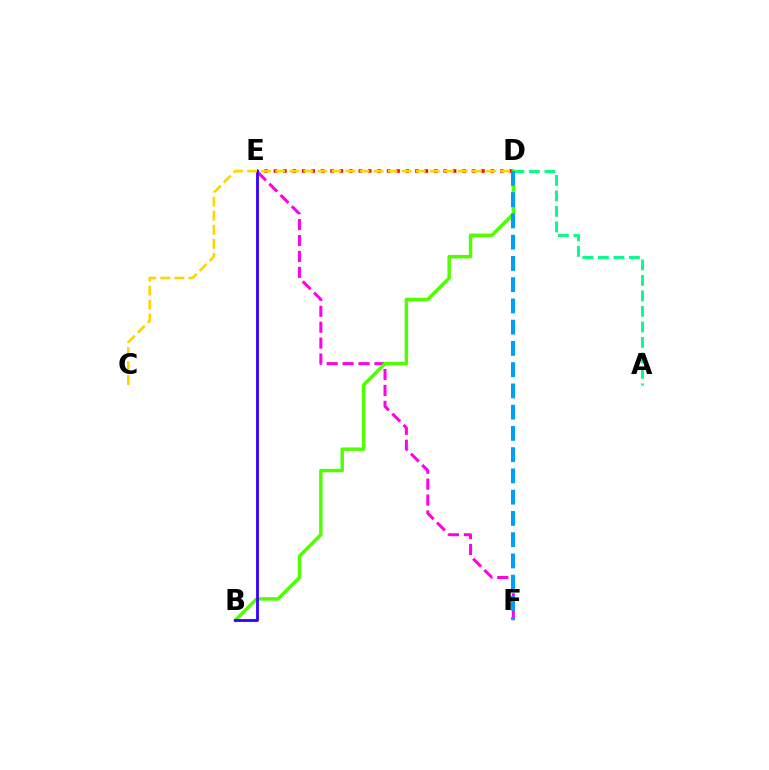{('E', 'F'): [{'color': '#ff00ed', 'line_style': 'dashed', 'thickness': 2.16}], ('A', 'D'): [{'color': '#00ff86', 'line_style': 'dashed', 'thickness': 2.11}], ('D', 'E'): [{'color': '#ff0000', 'line_style': 'dotted', 'thickness': 2.56}], ('B', 'D'): [{'color': '#4fff00', 'line_style': 'solid', 'thickness': 2.48}], ('D', 'F'): [{'color': '#009eff', 'line_style': 'dashed', 'thickness': 2.89}], ('B', 'E'): [{'color': '#3700ff', 'line_style': 'solid', 'thickness': 2.04}], ('C', 'D'): [{'color': '#ffd500', 'line_style': 'dashed', 'thickness': 1.91}]}